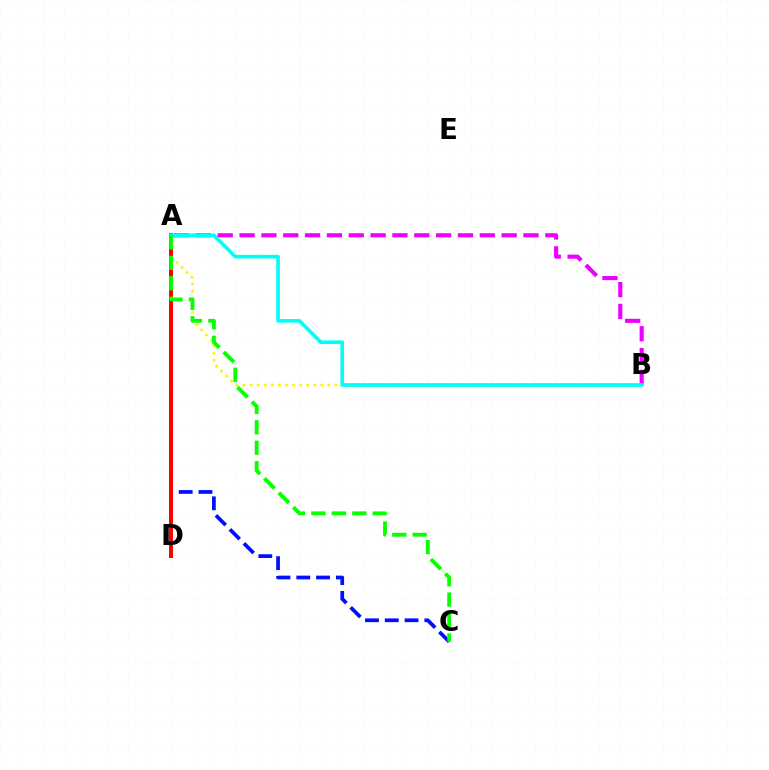{('A', 'B'): [{'color': '#fcf500', 'line_style': 'dotted', 'thickness': 1.92}, {'color': '#ee00ff', 'line_style': 'dashed', 'thickness': 2.97}, {'color': '#00fff6', 'line_style': 'solid', 'thickness': 2.65}], ('A', 'C'): [{'color': '#0010ff', 'line_style': 'dashed', 'thickness': 2.69}, {'color': '#08ff00', 'line_style': 'dashed', 'thickness': 2.78}], ('A', 'D'): [{'color': '#ff0000', 'line_style': 'solid', 'thickness': 2.85}]}